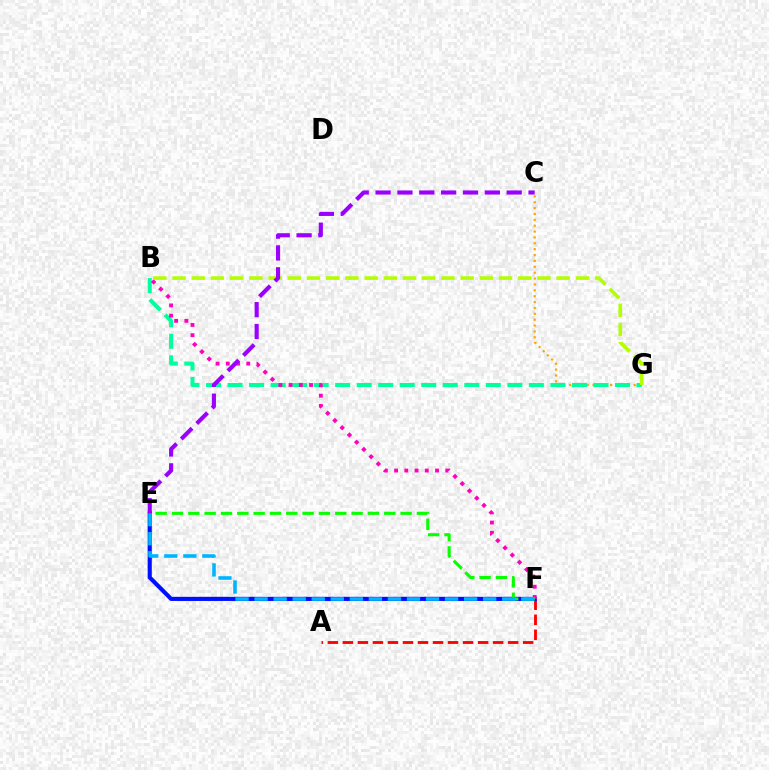{('A', 'F'): [{'color': '#ff0000', 'line_style': 'dashed', 'thickness': 2.04}], ('E', 'F'): [{'color': '#0010ff', 'line_style': 'solid', 'thickness': 2.98}, {'color': '#08ff00', 'line_style': 'dashed', 'thickness': 2.22}, {'color': '#00b5ff', 'line_style': 'dashed', 'thickness': 2.59}], ('C', 'G'): [{'color': '#ffa500', 'line_style': 'dotted', 'thickness': 1.6}], ('B', 'G'): [{'color': '#00ff9d', 'line_style': 'dashed', 'thickness': 2.92}, {'color': '#b3ff00', 'line_style': 'dashed', 'thickness': 2.61}], ('B', 'F'): [{'color': '#ff00bd', 'line_style': 'dotted', 'thickness': 2.78}], ('C', 'E'): [{'color': '#9b00ff', 'line_style': 'dashed', 'thickness': 2.97}]}